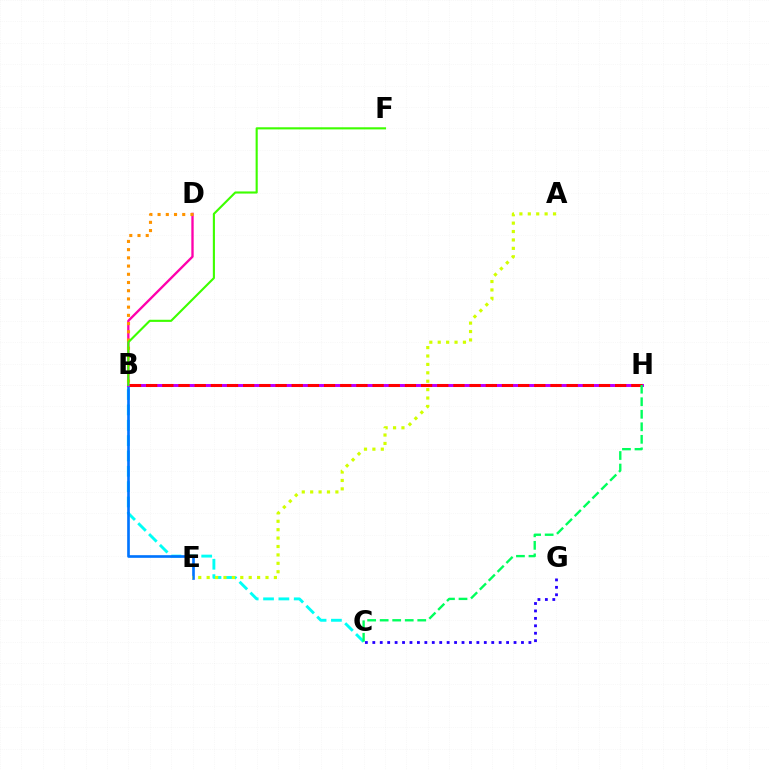{('B', 'C'): [{'color': '#00fff6', 'line_style': 'dashed', 'thickness': 2.09}], ('B', 'E'): [{'color': '#0074ff', 'line_style': 'solid', 'thickness': 1.91}], ('B', 'D'): [{'color': '#ff00ac', 'line_style': 'solid', 'thickness': 1.68}, {'color': '#ff9400', 'line_style': 'dotted', 'thickness': 2.23}], ('B', 'H'): [{'color': '#b900ff', 'line_style': 'solid', 'thickness': 2.14}, {'color': '#ff0000', 'line_style': 'dashed', 'thickness': 2.2}], ('C', 'G'): [{'color': '#2500ff', 'line_style': 'dotted', 'thickness': 2.02}], ('A', 'E'): [{'color': '#d1ff00', 'line_style': 'dotted', 'thickness': 2.28}], ('C', 'H'): [{'color': '#00ff5c', 'line_style': 'dashed', 'thickness': 1.7}], ('B', 'F'): [{'color': '#3dff00', 'line_style': 'solid', 'thickness': 1.53}]}